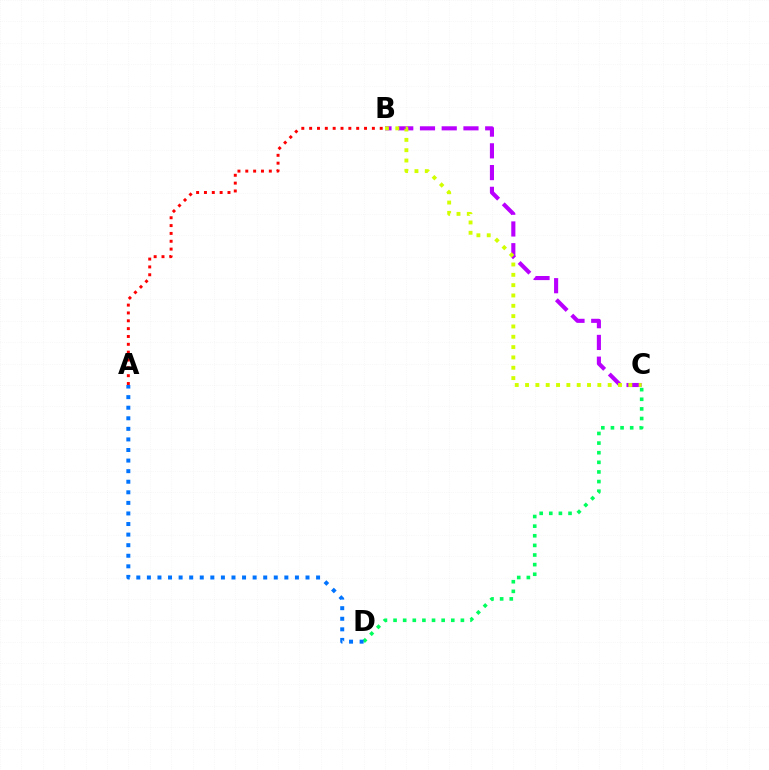{('C', 'D'): [{'color': '#00ff5c', 'line_style': 'dotted', 'thickness': 2.61}], ('B', 'C'): [{'color': '#b900ff', 'line_style': 'dashed', 'thickness': 2.95}, {'color': '#d1ff00', 'line_style': 'dotted', 'thickness': 2.81}], ('A', 'D'): [{'color': '#0074ff', 'line_style': 'dotted', 'thickness': 2.87}], ('A', 'B'): [{'color': '#ff0000', 'line_style': 'dotted', 'thickness': 2.13}]}